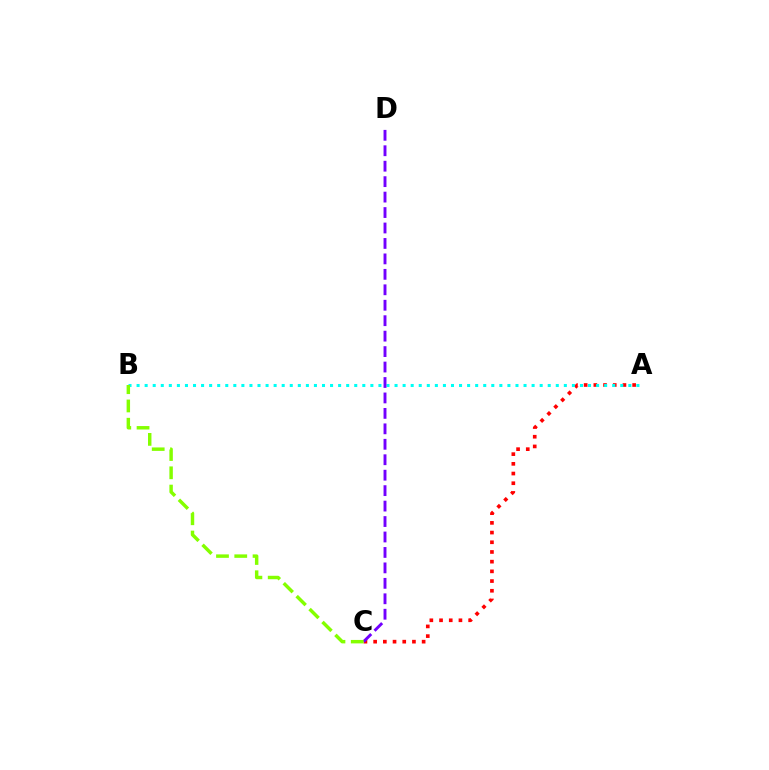{('A', 'C'): [{'color': '#ff0000', 'line_style': 'dotted', 'thickness': 2.64}], ('A', 'B'): [{'color': '#00fff6', 'line_style': 'dotted', 'thickness': 2.19}], ('C', 'D'): [{'color': '#7200ff', 'line_style': 'dashed', 'thickness': 2.1}], ('B', 'C'): [{'color': '#84ff00', 'line_style': 'dashed', 'thickness': 2.48}]}